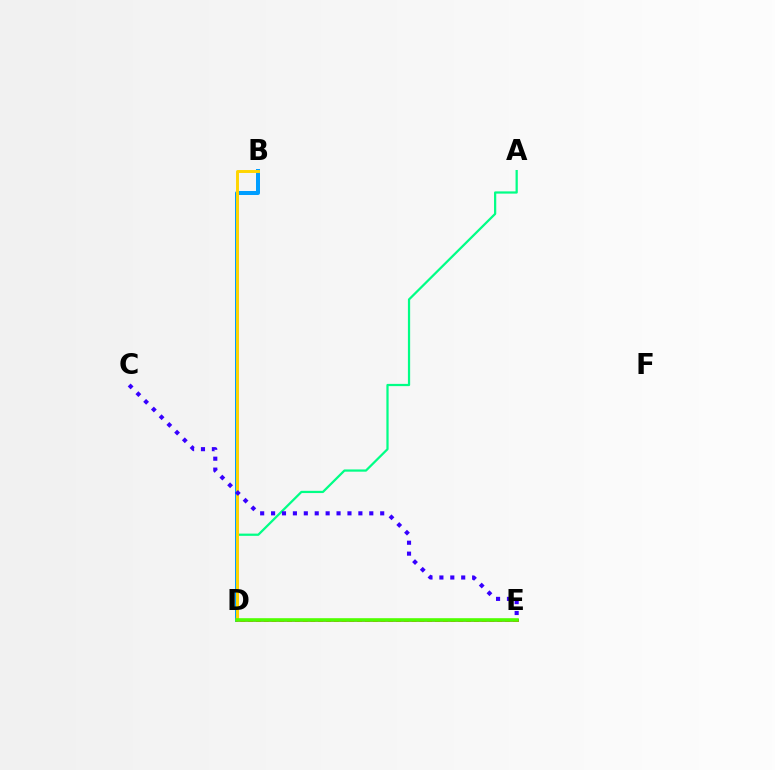{('A', 'D'): [{'color': '#00ff86', 'line_style': 'solid', 'thickness': 1.61}], ('B', 'D'): [{'color': '#009eff', 'line_style': 'solid', 'thickness': 2.88}, {'color': '#ffd500', 'line_style': 'solid', 'thickness': 2.11}], ('D', 'E'): [{'color': '#ff0000', 'line_style': 'solid', 'thickness': 2.0}, {'color': '#ff00ed', 'line_style': 'dotted', 'thickness': 2.11}, {'color': '#4fff00', 'line_style': 'solid', 'thickness': 2.6}], ('C', 'E'): [{'color': '#3700ff', 'line_style': 'dotted', 'thickness': 2.96}]}